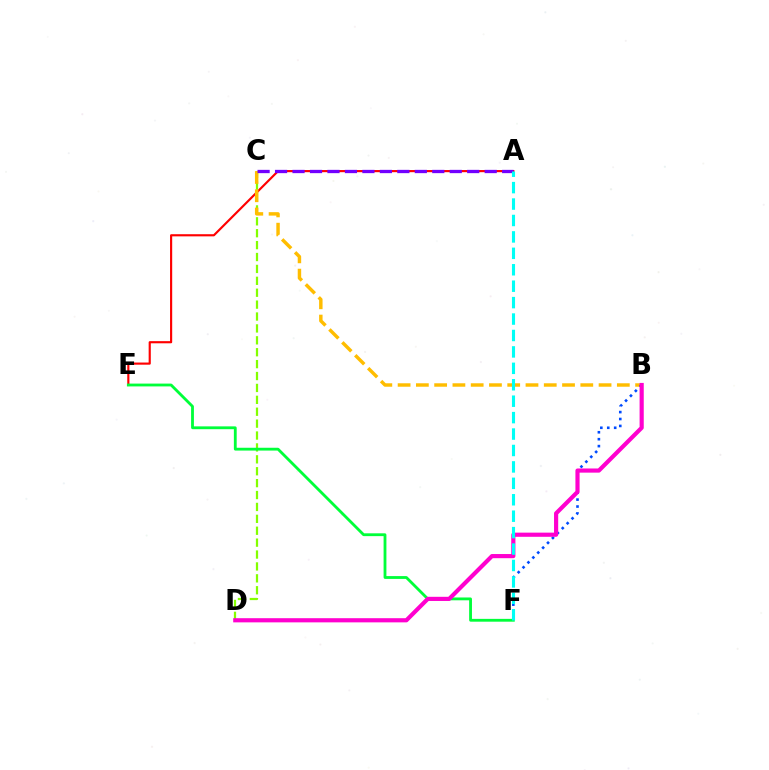{('A', 'E'): [{'color': '#ff0000', 'line_style': 'solid', 'thickness': 1.55}], ('C', 'D'): [{'color': '#84ff00', 'line_style': 'dashed', 'thickness': 1.62}], ('E', 'F'): [{'color': '#00ff39', 'line_style': 'solid', 'thickness': 2.03}], ('B', 'C'): [{'color': '#ffbd00', 'line_style': 'dashed', 'thickness': 2.48}], ('B', 'F'): [{'color': '#004bff', 'line_style': 'dotted', 'thickness': 1.88}], ('B', 'D'): [{'color': '#ff00cf', 'line_style': 'solid', 'thickness': 3.0}], ('A', 'C'): [{'color': '#7200ff', 'line_style': 'dashed', 'thickness': 2.37}], ('A', 'F'): [{'color': '#00fff6', 'line_style': 'dashed', 'thickness': 2.23}]}